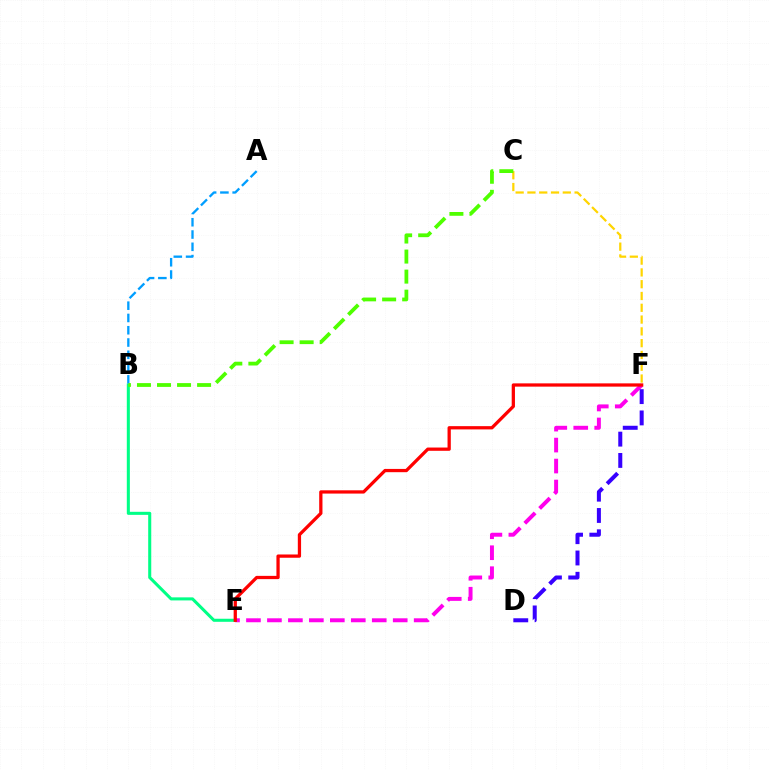{('E', 'F'): [{'color': '#ff00ed', 'line_style': 'dashed', 'thickness': 2.85}, {'color': '#ff0000', 'line_style': 'solid', 'thickness': 2.35}], ('B', 'E'): [{'color': '#00ff86', 'line_style': 'solid', 'thickness': 2.2}], ('D', 'F'): [{'color': '#3700ff', 'line_style': 'dashed', 'thickness': 2.89}], ('C', 'F'): [{'color': '#ffd500', 'line_style': 'dashed', 'thickness': 1.6}], ('A', 'B'): [{'color': '#009eff', 'line_style': 'dashed', 'thickness': 1.67}], ('B', 'C'): [{'color': '#4fff00', 'line_style': 'dashed', 'thickness': 2.72}]}